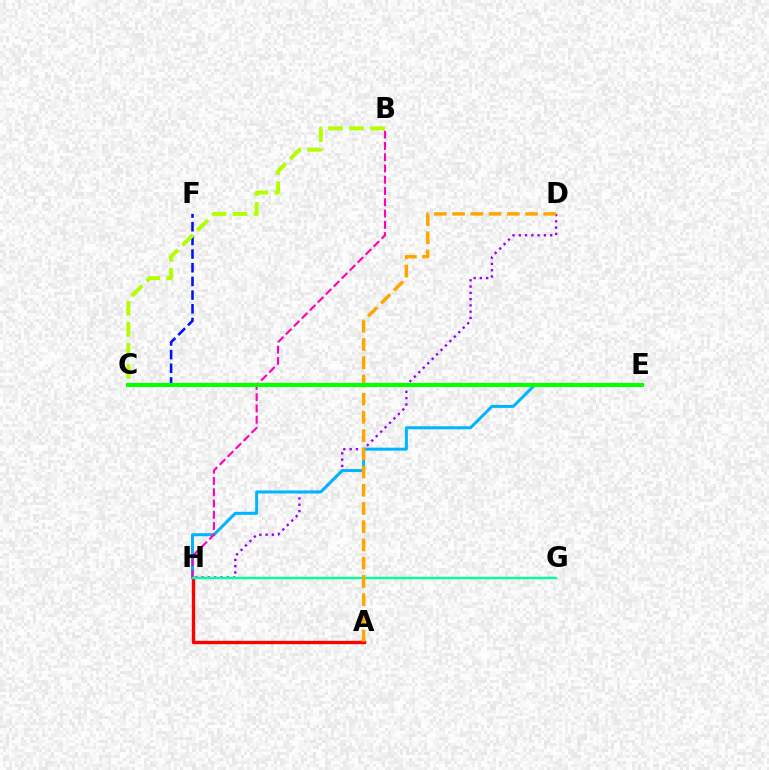{('D', 'H'): [{'color': '#9b00ff', 'line_style': 'dotted', 'thickness': 1.71}], ('E', 'H'): [{'color': '#00b5ff', 'line_style': 'solid', 'thickness': 2.16}], ('A', 'H'): [{'color': '#ff0000', 'line_style': 'solid', 'thickness': 2.43}], ('C', 'F'): [{'color': '#0010ff', 'line_style': 'dashed', 'thickness': 1.86}], ('B', 'H'): [{'color': '#ff00bd', 'line_style': 'dashed', 'thickness': 1.53}], ('B', 'C'): [{'color': '#b3ff00', 'line_style': 'dashed', 'thickness': 2.86}], ('G', 'H'): [{'color': '#00ff9d', 'line_style': 'solid', 'thickness': 1.71}], ('A', 'D'): [{'color': '#ffa500', 'line_style': 'dashed', 'thickness': 2.48}], ('C', 'E'): [{'color': '#08ff00', 'line_style': 'solid', 'thickness': 2.95}]}